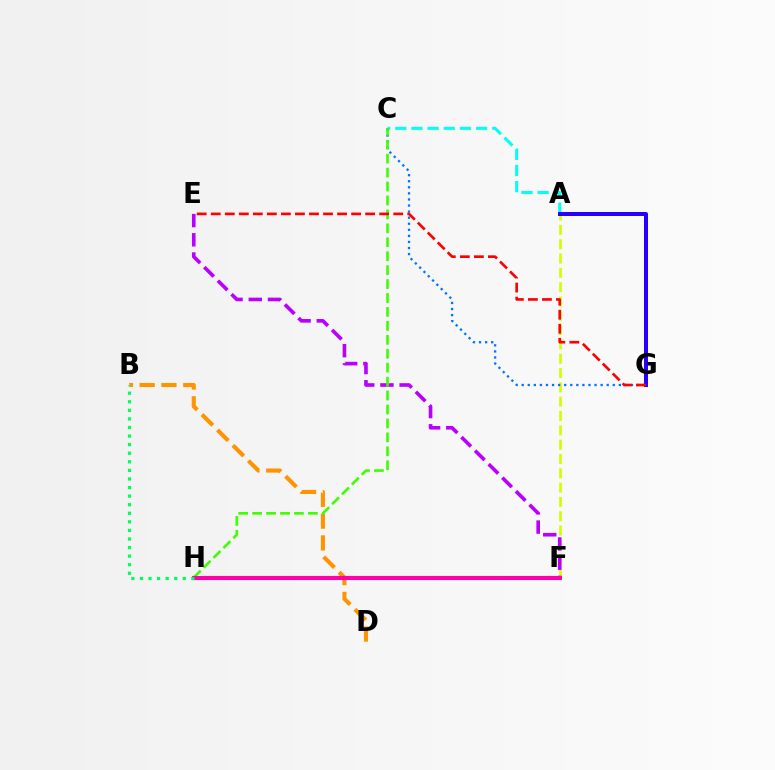{('A', 'C'): [{'color': '#00fff6', 'line_style': 'dashed', 'thickness': 2.2}], ('A', 'F'): [{'color': '#d1ff00', 'line_style': 'dashed', 'thickness': 1.95}], ('E', 'F'): [{'color': '#b900ff', 'line_style': 'dashed', 'thickness': 2.61}], ('B', 'D'): [{'color': '#ff9400', 'line_style': 'dashed', 'thickness': 2.96}], ('C', 'G'): [{'color': '#0074ff', 'line_style': 'dotted', 'thickness': 1.65}], ('C', 'H'): [{'color': '#3dff00', 'line_style': 'dashed', 'thickness': 1.89}], ('A', 'G'): [{'color': '#2500ff', 'line_style': 'solid', 'thickness': 2.87}], ('F', 'H'): [{'color': '#ff00ac', 'line_style': 'solid', 'thickness': 2.93}], ('B', 'H'): [{'color': '#00ff5c', 'line_style': 'dotted', 'thickness': 2.33}], ('E', 'G'): [{'color': '#ff0000', 'line_style': 'dashed', 'thickness': 1.91}]}